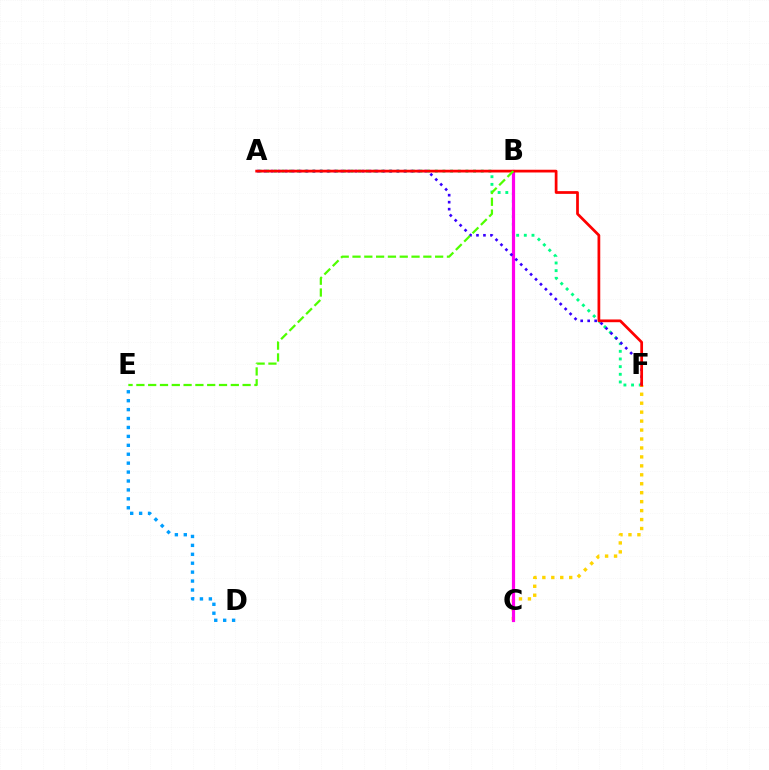{('A', 'F'): [{'color': '#00ff86', 'line_style': 'dotted', 'thickness': 2.08}, {'color': '#3700ff', 'line_style': 'dotted', 'thickness': 1.9}, {'color': '#ff0000', 'line_style': 'solid', 'thickness': 1.97}], ('C', 'F'): [{'color': '#ffd500', 'line_style': 'dotted', 'thickness': 2.43}], ('B', 'C'): [{'color': '#ff00ed', 'line_style': 'solid', 'thickness': 2.3}], ('B', 'E'): [{'color': '#4fff00', 'line_style': 'dashed', 'thickness': 1.6}], ('D', 'E'): [{'color': '#009eff', 'line_style': 'dotted', 'thickness': 2.42}]}